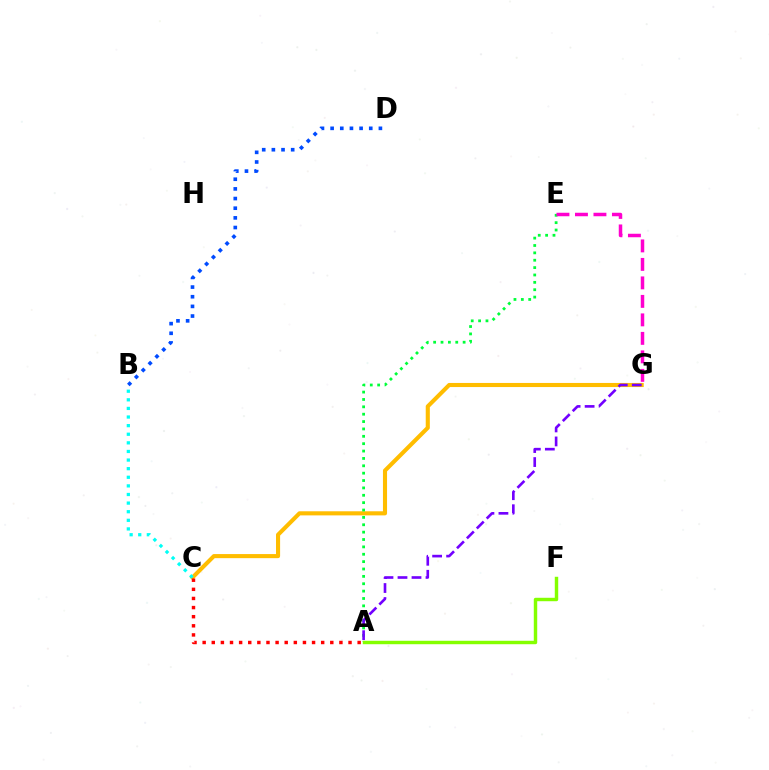{('B', 'D'): [{'color': '#004bff', 'line_style': 'dotted', 'thickness': 2.62}], ('C', 'G'): [{'color': '#ffbd00', 'line_style': 'solid', 'thickness': 2.95}], ('A', 'E'): [{'color': '#00ff39', 'line_style': 'dotted', 'thickness': 2.0}], ('A', 'G'): [{'color': '#7200ff', 'line_style': 'dashed', 'thickness': 1.9}], ('A', 'C'): [{'color': '#ff0000', 'line_style': 'dotted', 'thickness': 2.48}], ('E', 'G'): [{'color': '#ff00cf', 'line_style': 'dashed', 'thickness': 2.51}], ('B', 'C'): [{'color': '#00fff6', 'line_style': 'dotted', 'thickness': 2.34}], ('A', 'F'): [{'color': '#84ff00', 'line_style': 'solid', 'thickness': 2.48}]}